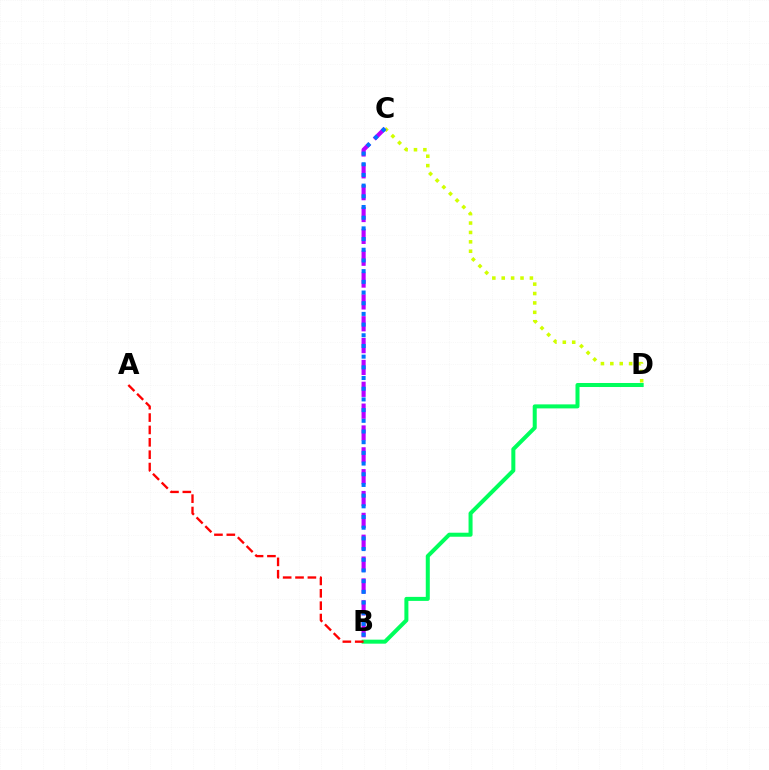{('C', 'D'): [{'color': '#d1ff00', 'line_style': 'dotted', 'thickness': 2.55}], ('B', 'D'): [{'color': '#00ff5c', 'line_style': 'solid', 'thickness': 2.89}], ('A', 'B'): [{'color': '#ff0000', 'line_style': 'dashed', 'thickness': 1.68}], ('B', 'C'): [{'color': '#b900ff', 'line_style': 'dashed', 'thickness': 2.97}, {'color': '#0074ff', 'line_style': 'dotted', 'thickness': 2.9}]}